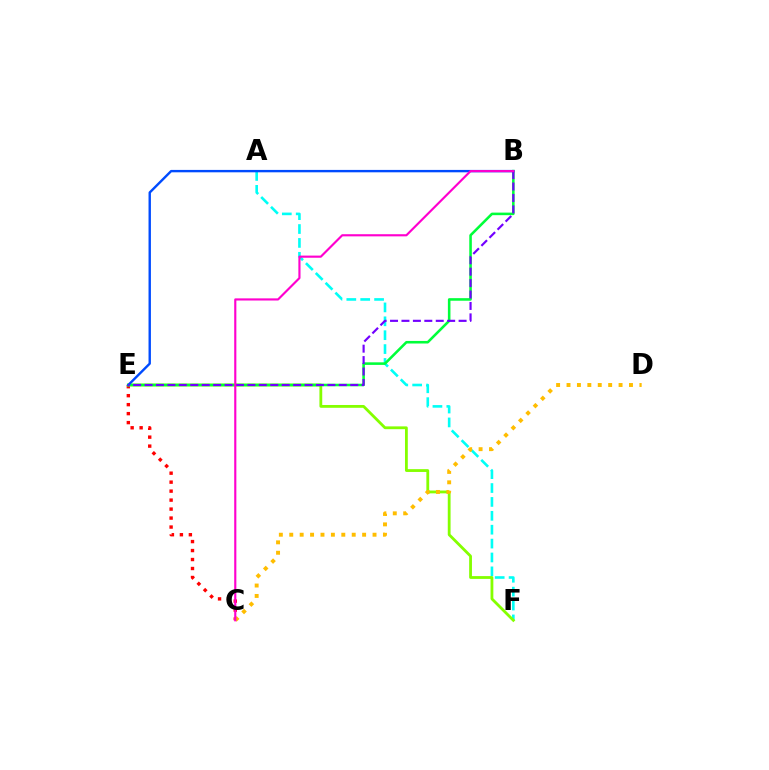{('C', 'E'): [{'color': '#ff0000', 'line_style': 'dotted', 'thickness': 2.44}], ('A', 'F'): [{'color': '#00fff6', 'line_style': 'dashed', 'thickness': 1.89}], ('E', 'F'): [{'color': '#84ff00', 'line_style': 'solid', 'thickness': 2.02}], ('B', 'E'): [{'color': '#00ff39', 'line_style': 'solid', 'thickness': 1.85}, {'color': '#004bff', 'line_style': 'solid', 'thickness': 1.72}, {'color': '#7200ff', 'line_style': 'dashed', 'thickness': 1.55}], ('C', 'D'): [{'color': '#ffbd00', 'line_style': 'dotted', 'thickness': 2.83}], ('B', 'C'): [{'color': '#ff00cf', 'line_style': 'solid', 'thickness': 1.55}]}